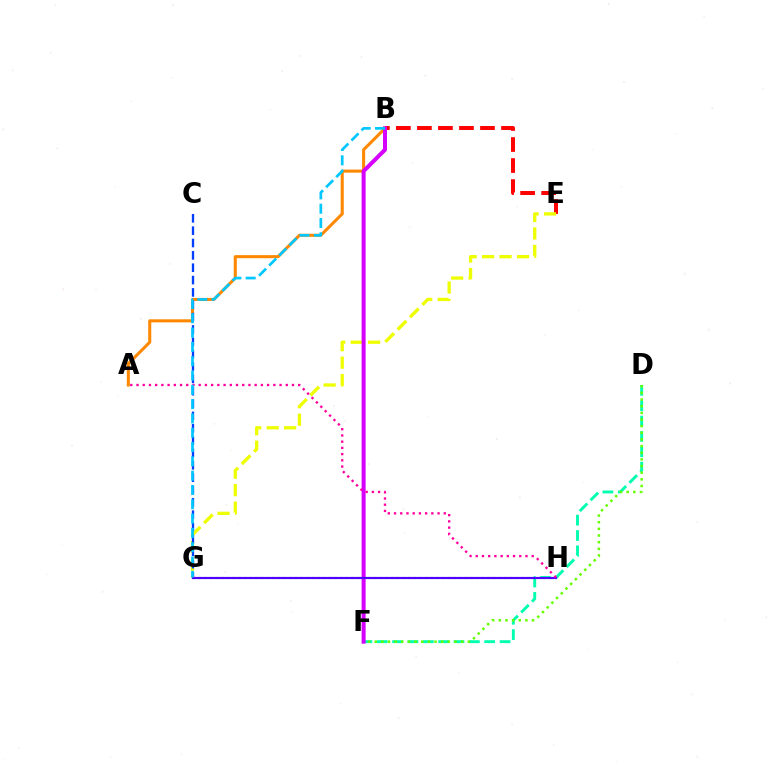{('G', 'H'): [{'color': '#00ff27', 'line_style': 'dotted', 'thickness': 1.54}, {'color': '#4f00ff', 'line_style': 'solid', 'thickness': 1.57}], ('D', 'F'): [{'color': '#00ffaf', 'line_style': 'dashed', 'thickness': 2.09}, {'color': '#66ff00', 'line_style': 'dotted', 'thickness': 1.81}], ('B', 'E'): [{'color': '#ff0000', 'line_style': 'dashed', 'thickness': 2.86}], ('E', 'G'): [{'color': '#eeff00', 'line_style': 'dashed', 'thickness': 2.37}], ('A', 'B'): [{'color': '#ff8800', 'line_style': 'solid', 'thickness': 2.2}], ('B', 'F'): [{'color': '#d600ff', 'line_style': 'solid', 'thickness': 2.89}], ('C', 'G'): [{'color': '#003fff', 'line_style': 'dashed', 'thickness': 1.68}], ('A', 'H'): [{'color': '#ff00a0', 'line_style': 'dotted', 'thickness': 1.69}], ('B', 'G'): [{'color': '#00c7ff', 'line_style': 'dashed', 'thickness': 1.94}]}